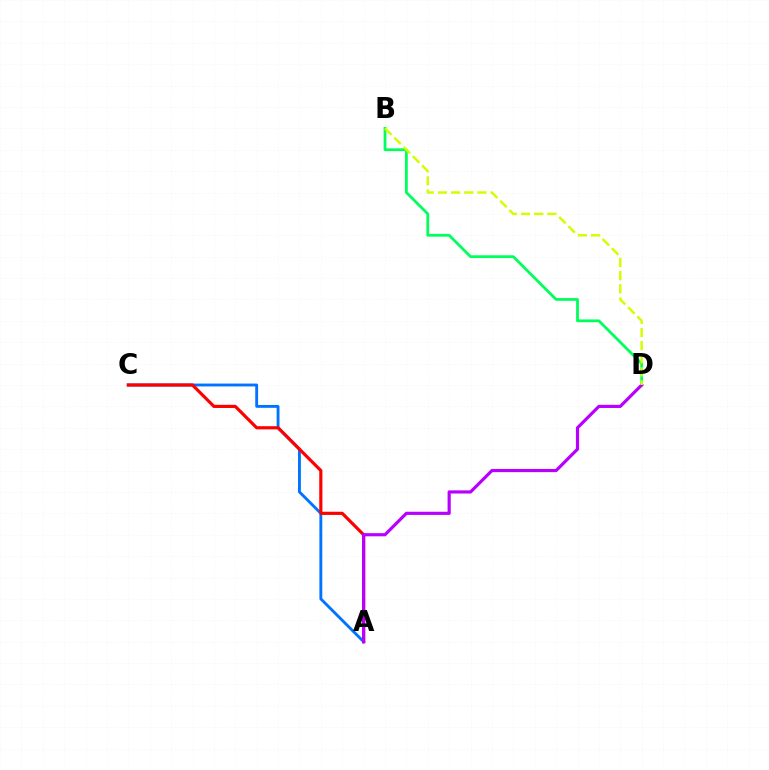{('A', 'C'): [{'color': '#0074ff', 'line_style': 'solid', 'thickness': 2.06}, {'color': '#ff0000', 'line_style': 'solid', 'thickness': 2.28}], ('B', 'D'): [{'color': '#00ff5c', 'line_style': 'solid', 'thickness': 2.01}, {'color': '#d1ff00', 'line_style': 'dashed', 'thickness': 1.79}], ('A', 'D'): [{'color': '#b900ff', 'line_style': 'solid', 'thickness': 2.28}]}